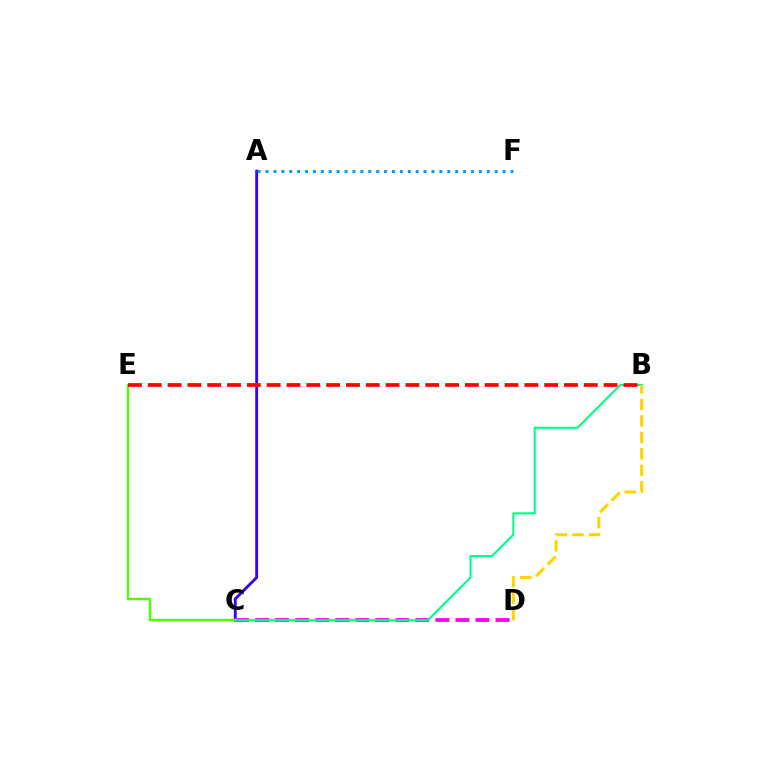{('A', 'C'): [{'color': '#3700ff', 'line_style': 'solid', 'thickness': 2.06}], ('C', 'D'): [{'color': '#ff00ed', 'line_style': 'dashed', 'thickness': 2.72}], ('C', 'E'): [{'color': '#4fff00', 'line_style': 'solid', 'thickness': 1.73}], ('A', 'F'): [{'color': '#009eff', 'line_style': 'dotted', 'thickness': 2.15}], ('B', 'C'): [{'color': '#00ff86', 'line_style': 'solid', 'thickness': 1.52}], ('B', 'E'): [{'color': '#ff0000', 'line_style': 'dashed', 'thickness': 2.69}], ('B', 'D'): [{'color': '#ffd500', 'line_style': 'dashed', 'thickness': 2.24}]}